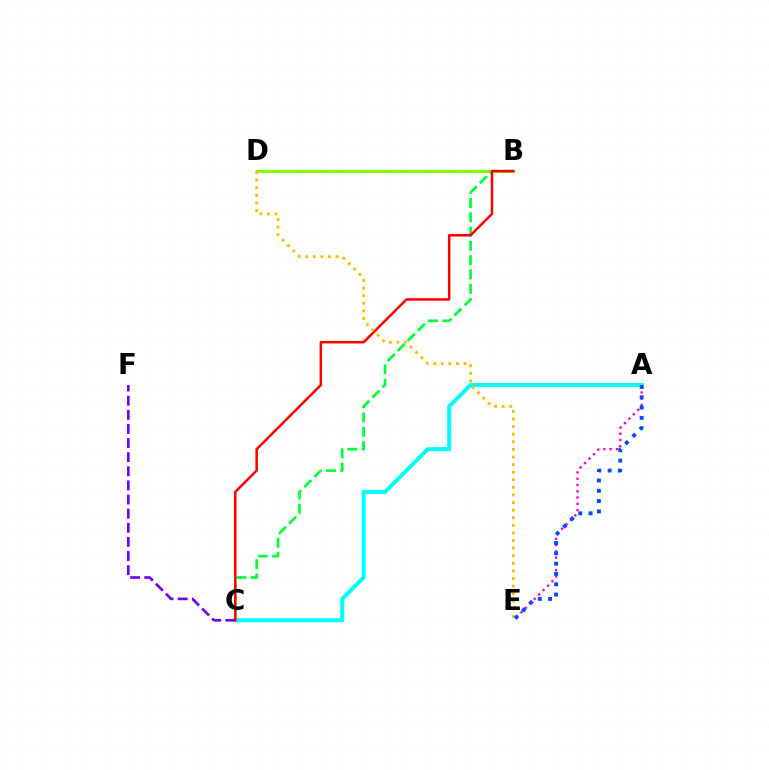{('A', 'C'): [{'color': '#00fff6', 'line_style': 'solid', 'thickness': 2.9}], ('C', 'F'): [{'color': '#7200ff', 'line_style': 'dashed', 'thickness': 1.92}], ('B', 'D'): [{'color': '#84ff00', 'line_style': 'solid', 'thickness': 2.2}], ('B', 'C'): [{'color': '#00ff39', 'line_style': 'dashed', 'thickness': 1.94}, {'color': '#ff0000', 'line_style': 'solid', 'thickness': 1.81}], ('A', 'E'): [{'color': '#ff00cf', 'line_style': 'dotted', 'thickness': 1.7}, {'color': '#004bff', 'line_style': 'dotted', 'thickness': 2.8}], ('D', 'E'): [{'color': '#ffbd00', 'line_style': 'dotted', 'thickness': 2.06}]}